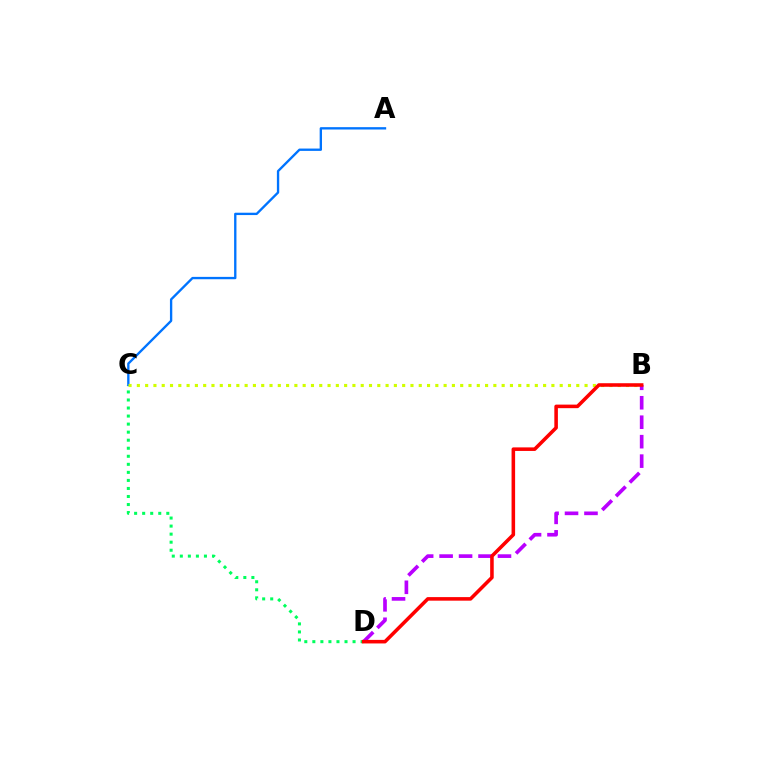{('C', 'D'): [{'color': '#00ff5c', 'line_style': 'dotted', 'thickness': 2.19}], ('A', 'C'): [{'color': '#0074ff', 'line_style': 'solid', 'thickness': 1.69}], ('B', 'C'): [{'color': '#d1ff00', 'line_style': 'dotted', 'thickness': 2.25}], ('B', 'D'): [{'color': '#b900ff', 'line_style': 'dashed', 'thickness': 2.64}, {'color': '#ff0000', 'line_style': 'solid', 'thickness': 2.56}]}